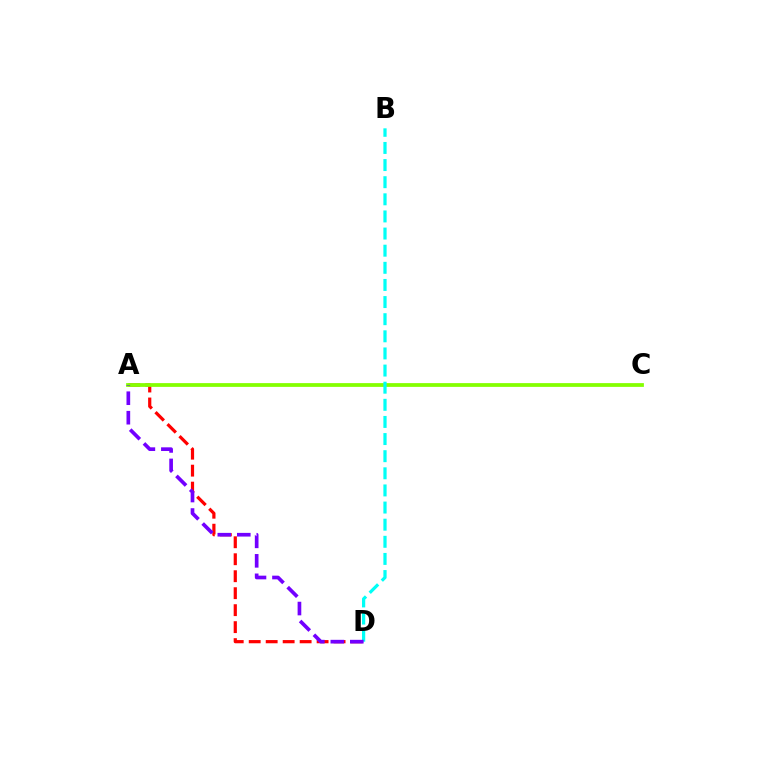{('A', 'D'): [{'color': '#ff0000', 'line_style': 'dashed', 'thickness': 2.31}, {'color': '#7200ff', 'line_style': 'dashed', 'thickness': 2.65}], ('A', 'C'): [{'color': '#84ff00', 'line_style': 'solid', 'thickness': 2.7}], ('B', 'D'): [{'color': '#00fff6', 'line_style': 'dashed', 'thickness': 2.33}]}